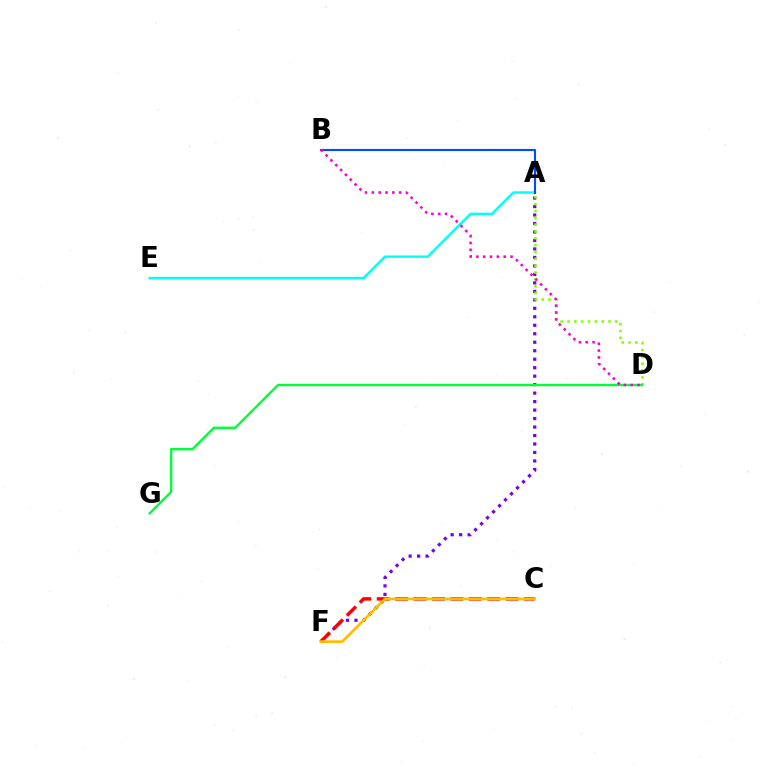{('A', 'F'): [{'color': '#7200ff', 'line_style': 'dotted', 'thickness': 2.3}], ('A', 'D'): [{'color': '#84ff00', 'line_style': 'dotted', 'thickness': 1.86}], ('D', 'G'): [{'color': '#00ff39', 'line_style': 'solid', 'thickness': 1.73}], ('C', 'F'): [{'color': '#ff0000', 'line_style': 'dashed', 'thickness': 2.5}, {'color': '#ffbd00', 'line_style': 'solid', 'thickness': 1.97}], ('A', 'E'): [{'color': '#00fff6', 'line_style': 'solid', 'thickness': 1.75}], ('A', 'B'): [{'color': '#004bff', 'line_style': 'solid', 'thickness': 1.52}], ('B', 'D'): [{'color': '#ff00cf', 'line_style': 'dotted', 'thickness': 1.86}]}